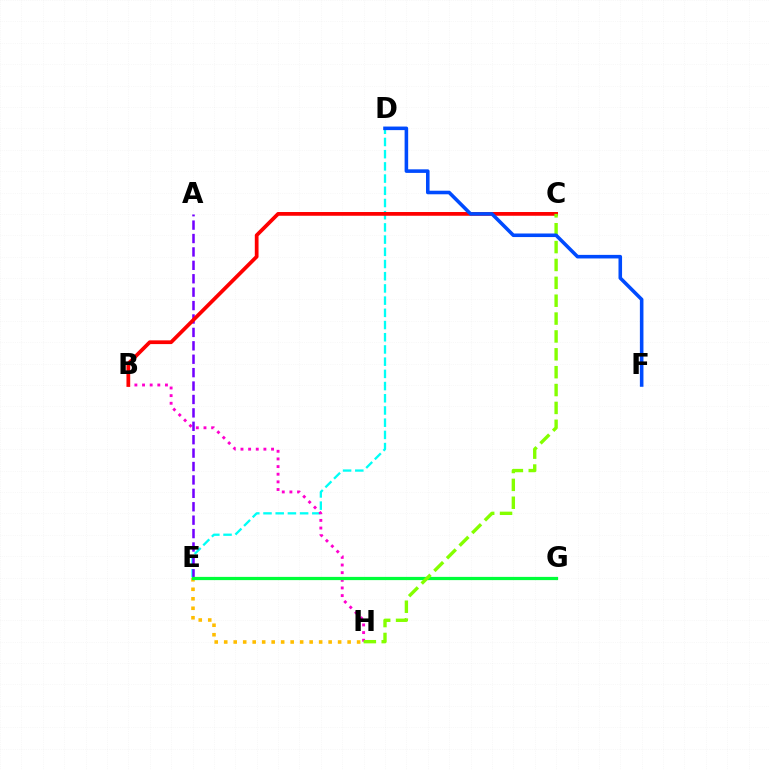{('D', 'E'): [{'color': '#00fff6', 'line_style': 'dashed', 'thickness': 1.66}], ('B', 'H'): [{'color': '#ff00cf', 'line_style': 'dotted', 'thickness': 2.08}], ('A', 'E'): [{'color': '#7200ff', 'line_style': 'dashed', 'thickness': 1.82}], ('B', 'C'): [{'color': '#ff0000', 'line_style': 'solid', 'thickness': 2.69}], ('E', 'H'): [{'color': '#ffbd00', 'line_style': 'dotted', 'thickness': 2.58}], ('E', 'G'): [{'color': '#00ff39', 'line_style': 'solid', 'thickness': 2.32}], ('C', 'H'): [{'color': '#84ff00', 'line_style': 'dashed', 'thickness': 2.43}], ('D', 'F'): [{'color': '#004bff', 'line_style': 'solid', 'thickness': 2.57}]}